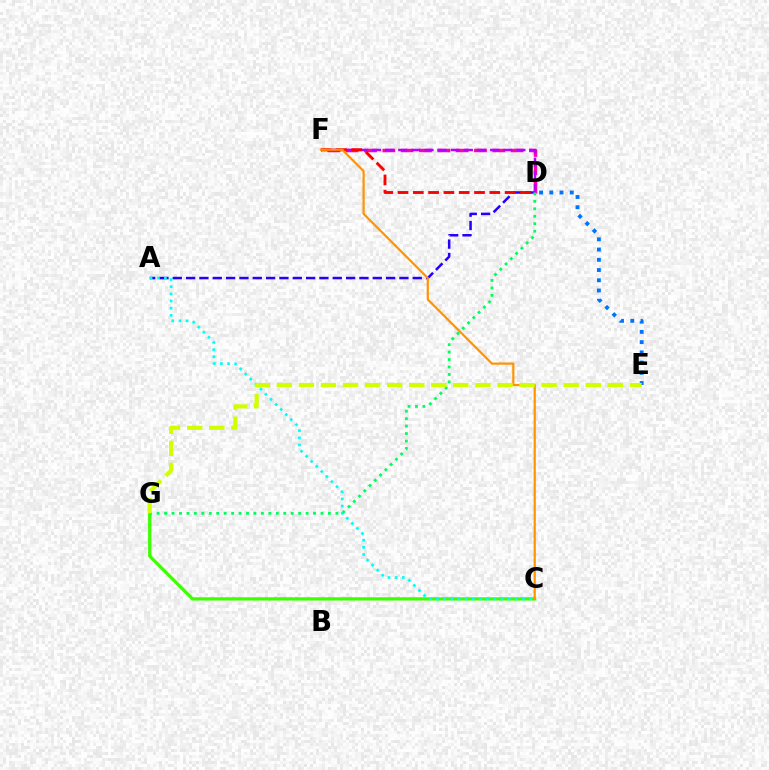{('D', 'F'): [{'color': '#ff00ac', 'line_style': 'dashed', 'thickness': 2.49}, {'color': '#b900ff', 'line_style': 'dashed', 'thickness': 1.78}, {'color': '#ff0000', 'line_style': 'dashed', 'thickness': 2.08}], ('D', 'E'): [{'color': '#0074ff', 'line_style': 'dotted', 'thickness': 2.78}], ('A', 'D'): [{'color': '#2500ff', 'line_style': 'dashed', 'thickness': 1.81}], ('C', 'G'): [{'color': '#3dff00', 'line_style': 'solid', 'thickness': 2.34}], ('A', 'C'): [{'color': '#00fff6', 'line_style': 'dotted', 'thickness': 1.95}], ('C', 'F'): [{'color': '#ff9400', 'line_style': 'solid', 'thickness': 1.58}], ('D', 'G'): [{'color': '#00ff5c', 'line_style': 'dotted', 'thickness': 2.02}], ('E', 'G'): [{'color': '#d1ff00', 'line_style': 'dashed', 'thickness': 3.0}]}